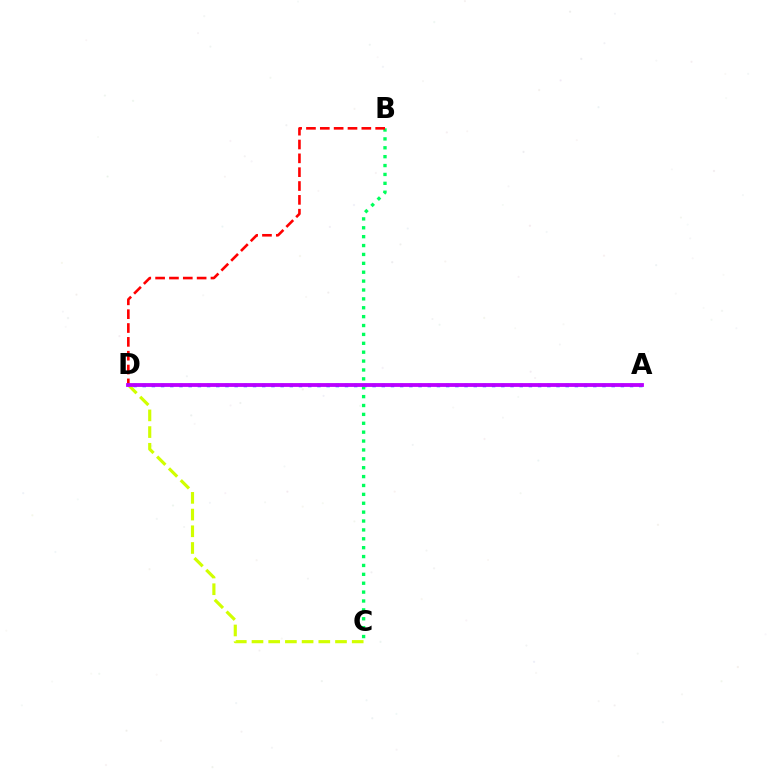{('A', 'D'): [{'color': '#0074ff', 'line_style': 'dotted', 'thickness': 2.5}, {'color': '#b900ff', 'line_style': 'solid', 'thickness': 2.75}], ('B', 'C'): [{'color': '#00ff5c', 'line_style': 'dotted', 'thickness': 2.41}], ('B', 'D'): [{'color': '#ff0000', 'line_style': 'dashed', 'thickness': 1.88}], ('C', 'D'): [{'color': '#d1ff00', 'line_style': 'dashed', 'thickness': 2.27}]}